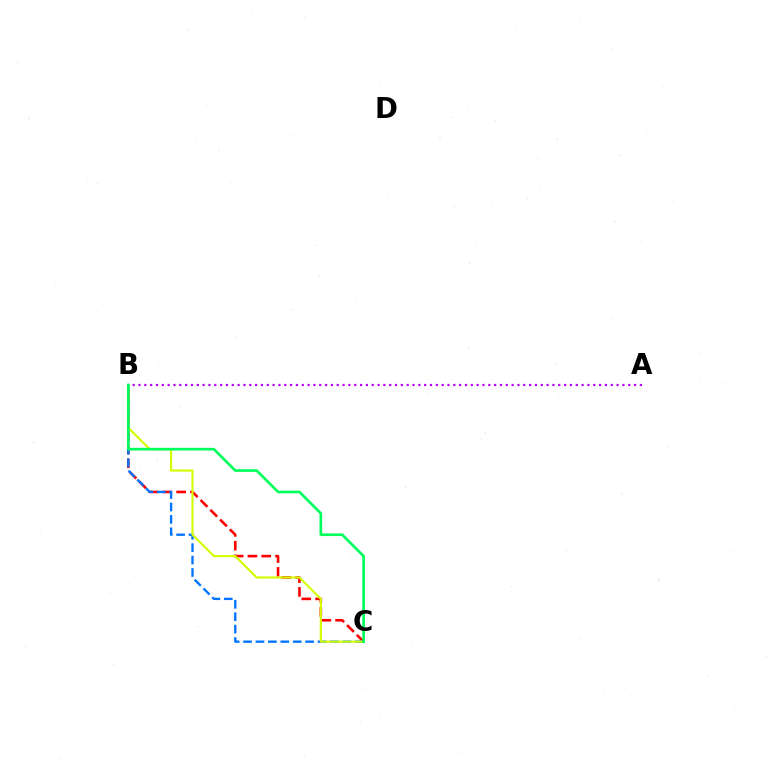{('B', 'C'): [{'color': '#ff0000', 'line_style': 'dashed', 'thickness': 1.87}, {'color': '#0074ff', 'line_style': 'dashed', 'thickness': 1.69}, {'color': '#d1ff00', 'line_style': 'solid', 'thickness': 1.53}, {'color': '#00ff5c', 'line_style': 'solid', 'thickness': 1.92}], ('A', 'B'): [{'color': '#b900ff', 'line_style': 'dotted', 'thickness': 1.58}]}